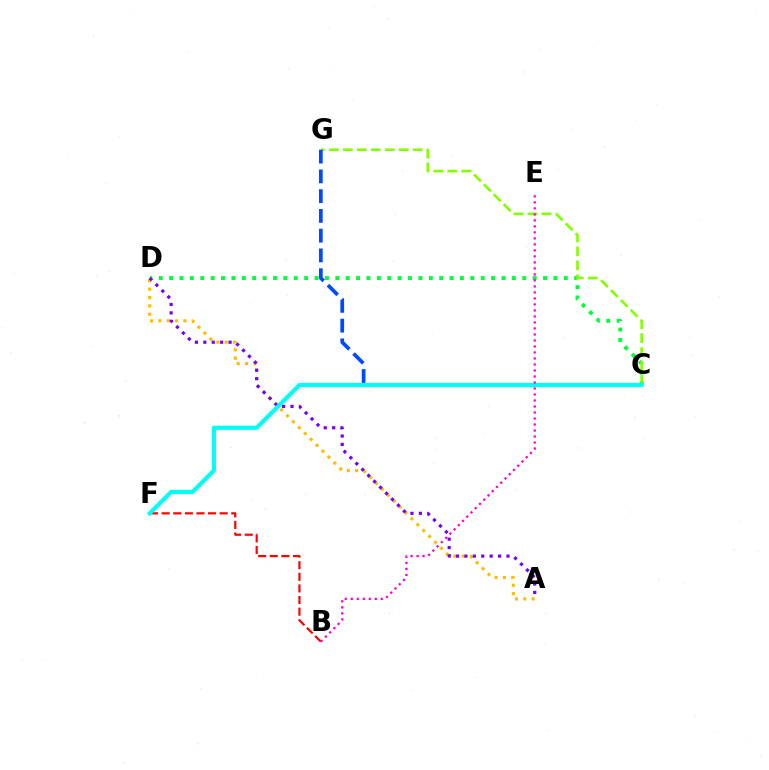{('C', 'D'): [{'color': '#00ff39', 'line_style': 'dotted', 'thickness': 2.82}], ('C', 'G'): [{'color': '#84ff00', 'line_style': 'dashed', 'thickness': 1.9}, {'color': '#004bff', 'line_style': 'dashed', 'thickness': 2.68}], ('A', 'D'): [{'color': '#ffbd00', 'line_style': 'dotted', 'thickness': 2.27}, {'color': '#7200ff', 'line_style': 'dotted', 'thickness': 2.29}], ('B', 'F'): [{'color': '#ff0000', 'line_style': 'dashed', 'thickness': 1.58}], ('C', 'F'): [{'color': '#00fff6', 'line_style': 'solid', 'thickness': 3.0}], ('B', 'E'): [{'color': '#ff00cf', 'line_style': 'dotted', 'thickness': 1.63}]}